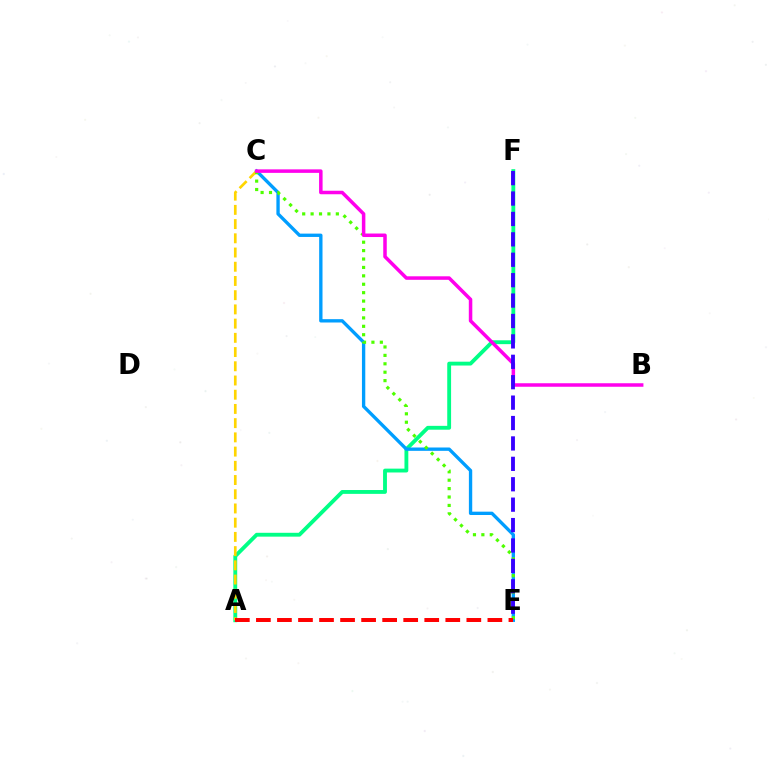{('A', 'F'): [{'color': '#00ff86', 'line_style': 'solid', 'thickness': 2.77}], ('C', 'E'): [{'color': '#009eff', 'line_style': 'solid', 'thickness': 2.4}, {'color': '#4fff00', 'line_style': 'dotted', 'thickness': 2.29}], ('A', 'C'): [{'color': '#ffd500', 'line_style': 'dashed', 'thickness': 1.93}], ('A', 'E'): [{'color': '#ff0000', 'line_style': 'dashed', 'thickness': 2.86}], ('B', 'C'): [{'color': '#ff00ed', 'line_style': 'solid', 'thickness': 2.52}], ('E', 'F'): [{'color': '#3700ff', 'line_style': 'dashed', 'thickness': 2.77}]}